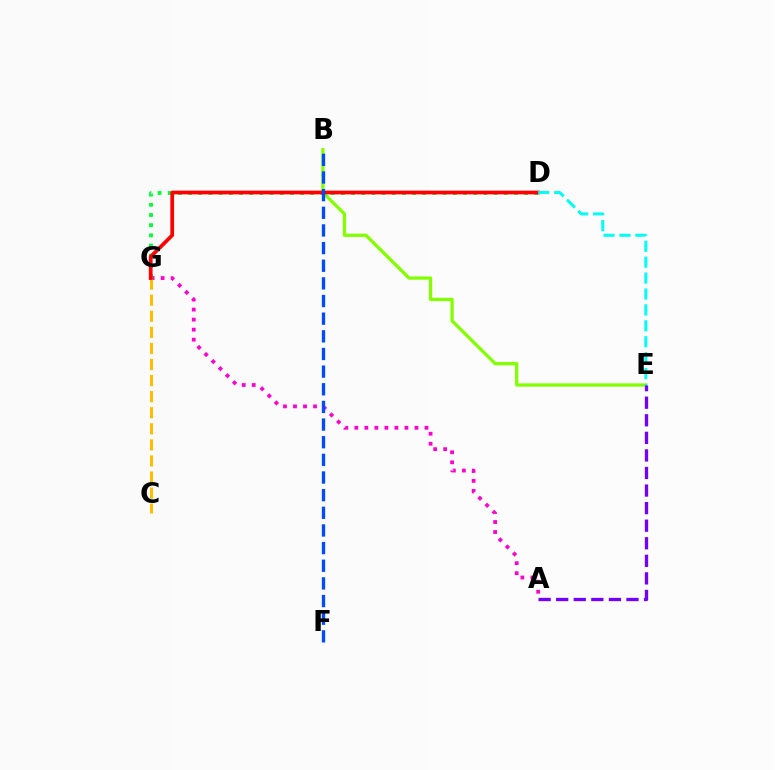{('B', 'E'): [{'color': '#84ff00', 'line_style': 'solid', 'thickness': 2.37}], ('A', 'G'): [{'color': '#ff00cf', 'line_style': 'dotted', 'thickness': 2.72}], ('C', 'G'): [{'color': '#ffbd00', 'line_style': 'dashed', 'thickness': 2.18}], ('D', 'G'): [{'color': '#00ff39', 'line_style': 'dotted', 'thickness': 2.77}, {'color': '#ff0000', 'line_style': 'solid', 'thickness': 2.69}], ('A', 'E'): [{'color': '#7200ff', 'line_style': 'dashed', 'thickness': 2.39}], ('B', 'F'): [{'color': '#004bff', 'line_style': 'dashed', 'thickness': 2.4}], ('D', 'E'): [{'color': '#00fff6', 'line_style': 'dashed', 'thickness': 2.16}]}